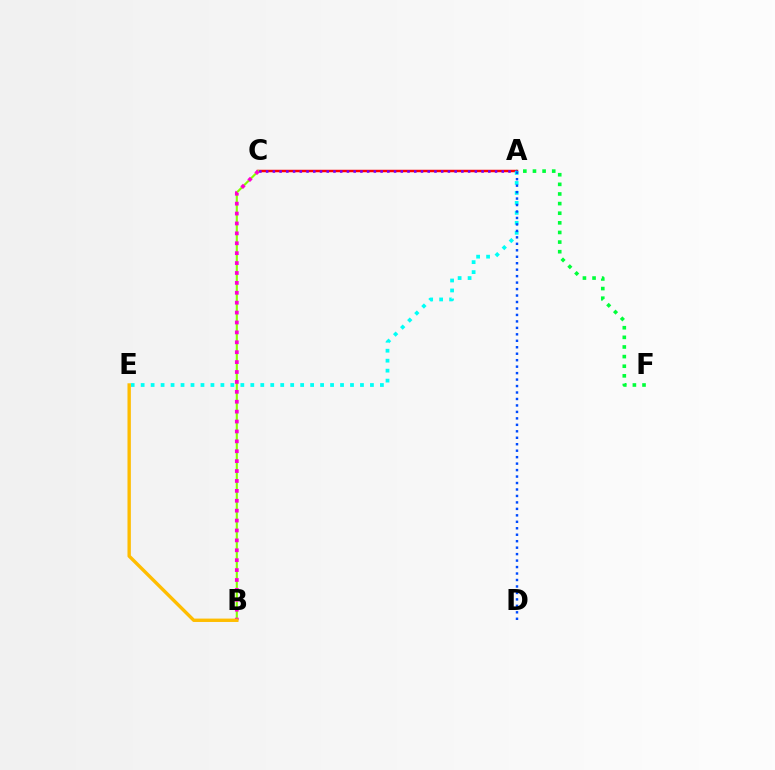{('A', 'C'): [{'color': '#ff0000', 'line_style': 'solid', 'thickness': 1.78}, {'color': '#7200ff', 'line_style': 'dotted', 'thickness': 1.83}], ('B', 'C'): [{'color': '#84ff00', 'line_style': 'solid', 'thickness': 1.53}, {'color': '#ff00cf', 'line_style': 'dotted', 'thickness': 2.69}], ('A', 'F'): [{'color': '#00ff39', 'line_style': 'dotted', 'thickness': 2.61}], ('A', 'E'): [{'color': '#00fff6', 'line_style': 'dotted', 'thickness': 2.71}], ('A', 'D'): [{'color': '#004bff', 'line_style': 'dotted', 'thickness': 1.76}], ('B', 'E'): [{'color': '#ffbd00', 'line_style': 'solid', 'thickness': 2.43}]}